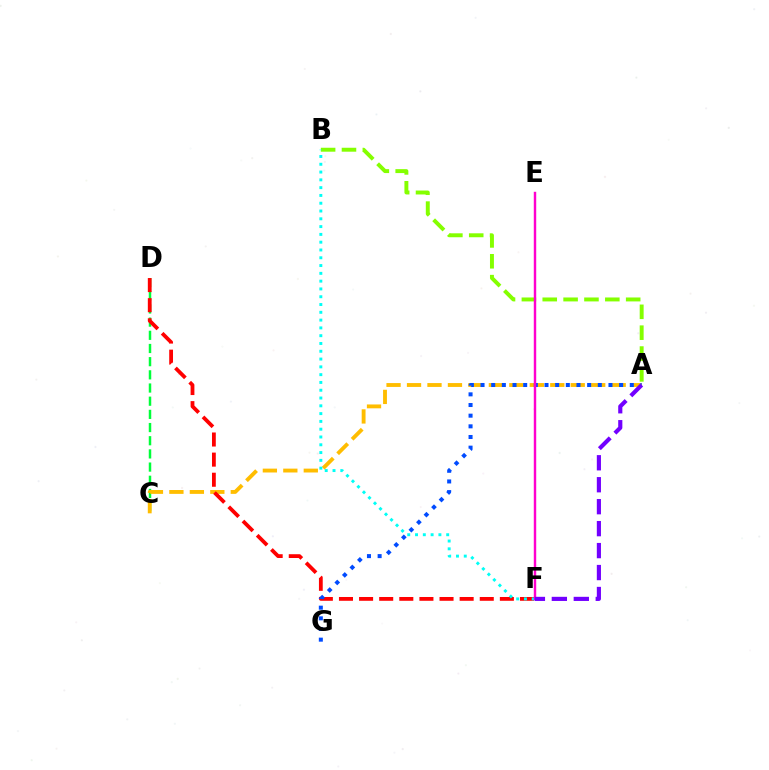{('A', 'B'): [{'color': '#84ff00', 'line_style': 'dashed', 'thickness': 2.83}], ('C', 'D'): [{'color': '#00ff39', 'line_style': 'dashed', 'thickness': 1.79}], ('A', 'C'): [{'color': '#ffbd00', 'line_style': 'dashed', 'thickness': 2.78}], ('D', 'F'): [{'color': '#ff0000', 'line_style': 'dashed', 'thickness': 2.73}], ('B', 'F'): [{'color': '#00fff6', 'line_style': 'dotted', 'thickness': 2.12}], ('A', 'G'): [{'color': '#004bff', 'line_style': 'dotted', 'thickness': 2.9}], ('E', 'F'): [{'color': '#ff00cf', 'line_style': 'solid', 'thickness': 1.75}], ('A', 'F'): [{'color': '#7200ff', 'line_style': 'dashed', 'thickness': 2.98}]}